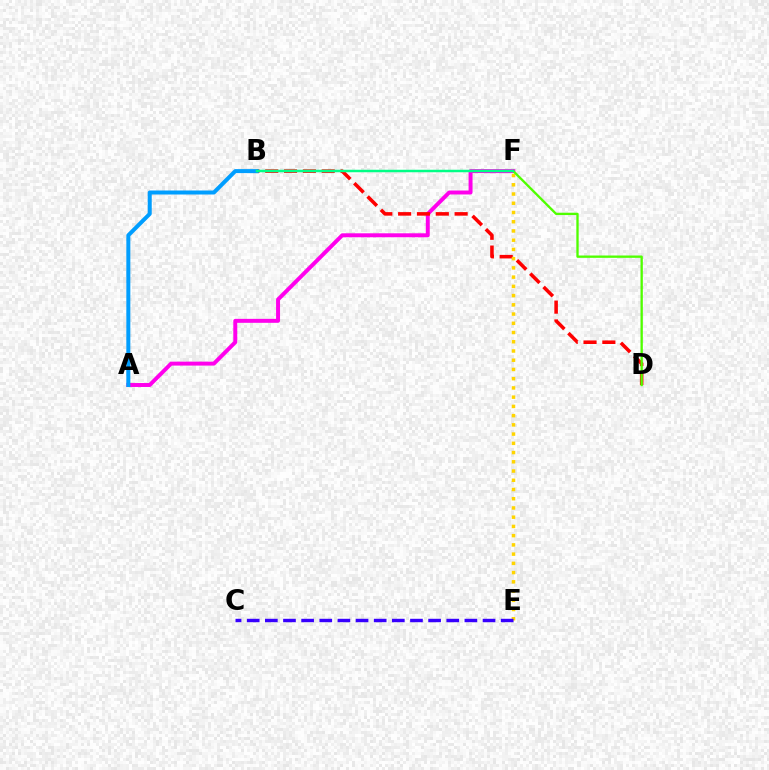{('A', 'F'): [{'color': '#ff00ed', 'line_style': 'solid', 'thickness': 2.85}], ('B', 'D'): [{'color': '#ff0000', 'line_style': 'dashed', 'thickness': 2.56}], ('E', 'F'): [{'color': '#ffd500', 'line_style': 'dotted', 'thickness': 2.51}], ('A', 'B'): [{'color': '#009eff', 'line_style': 'solid', 'thickness': 2.88}], ('D', 'F'): [{'color': '#4fff00', 'line_style': 'solid', 'thickness': 1.68}], ('B', 'F'): [{'color': '#00ff86', 'line_style': 'solid', 'thickness': 1.79}], ('C', 'E'): [{'color': '#3700ff', 'line_style': 'dashed', 'thickness': 2.46}]}